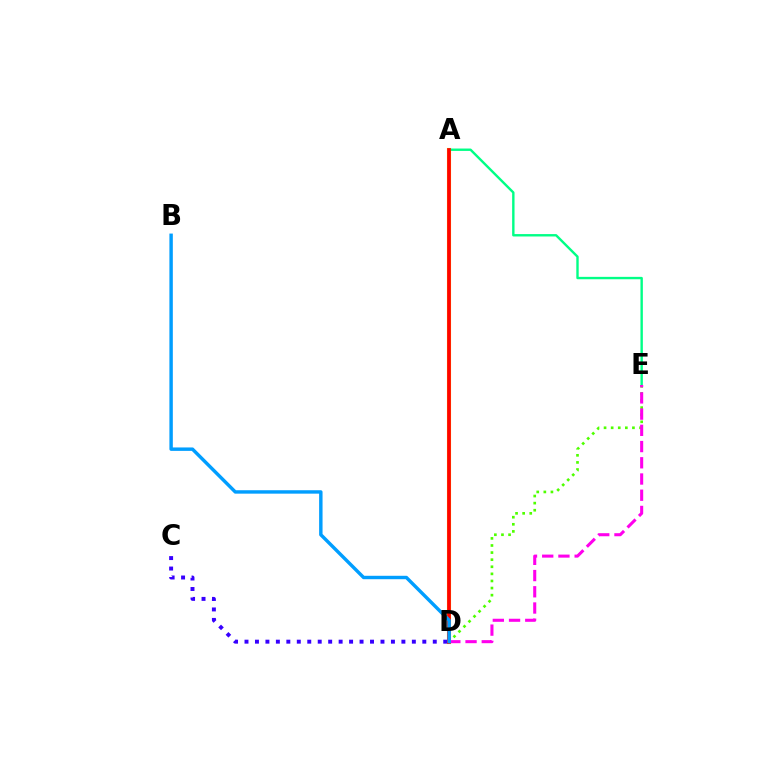{('A', 'D'): [{'color': '#ffd500', 'line_style': 'solid', 'thickness': 2.96}, {'color': '#ff0000', 'line_style': 'solid', 'thickness': 2.65}], ('D', 'E'): [{'color': '#4fff00', 'line_style': 'dotted', 'thickness': 1.93}, {'color': '#ff00ed', 'line_style': 'dashed', 'thickness': 2.2}], ('C', 'D'): [{'color': '#3700ff', 'line_style': 'dotted', 'thickness': 2.84}], ('A', 'E'): [{'color': '#00ff86', 'line_style': 'solid', 'thickness': 1.72}], ('B', 'D'): [{'color': '#009eff', 'line_style': 'solid', 'thickness': 2.47}]}